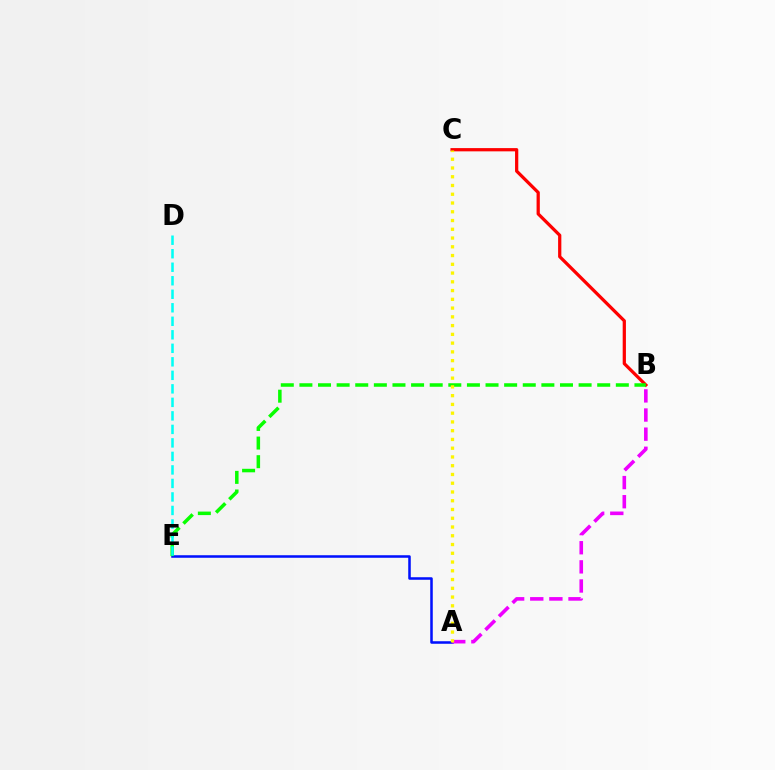{('B', 'C'): [{'color': '#ff0000', 'line_style': 'solid', 'thickness': 2.33}], ('A', 'E'): [{'color': '#0010ff', 'line_style': 'solid', 'thickness': 1.82}], ('B', 'E'): [{'color': '#08ff00', 'line_style': 'dashed', 'thickness': 2.53}], ('A', 'B'): [{'color': '#ee00ff', 'line_style': 'dashed', 'thickness': 2.6}], ('A', 'C'): [{'color': '#fcf500', 'line_style': 'dotted', 'thickness': 2.38}], ('D', 'E'): [{'color': '#00fff6', 'line_style': 'dashed', 'thickness': 1.84}]}